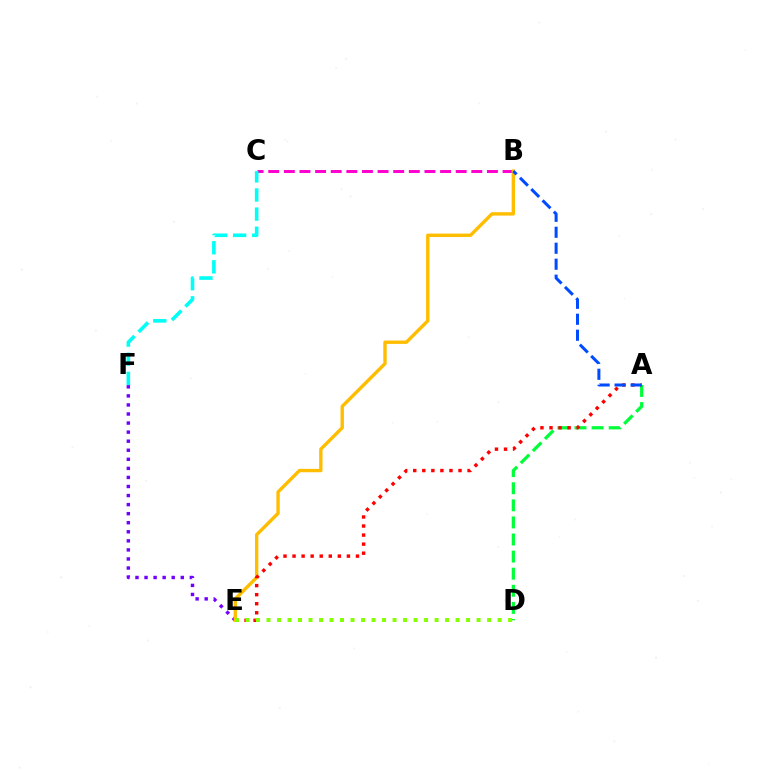{('A', 'D'): [{'color': '#00ff39', 'line_style': 'dashed', 'thickness': 2.32}], ('E', 'F'): [{'color': '#7200ff', 'line_style': 'dotted', 'thickness': 2.46}], ('B', 'C'): [{'color': '#ff00cf', 'line_style': 'dashed', 'thickness': 2.12}], ('B', 'E'): [{'color': '#ffbd00', 'line_style': 'solid', 'thickness': 2.43}], ('A', 'E'): [{'color': '#ff0000', 'line_style': 'dotted', 'thickness': 2.46}], ('A', 'B'): [{'color': '#004bff', 'line_style': 'dashed', 'thickness': 2.17}], ('D', 'E'): [{'color': '#84ff00', 'line_style': 'dotted', 'thickness': 2.85}], ('C', 'F'): [{'color': '#00fff6', 'line_style': 'dashed', 'thickness': 2.6}]}